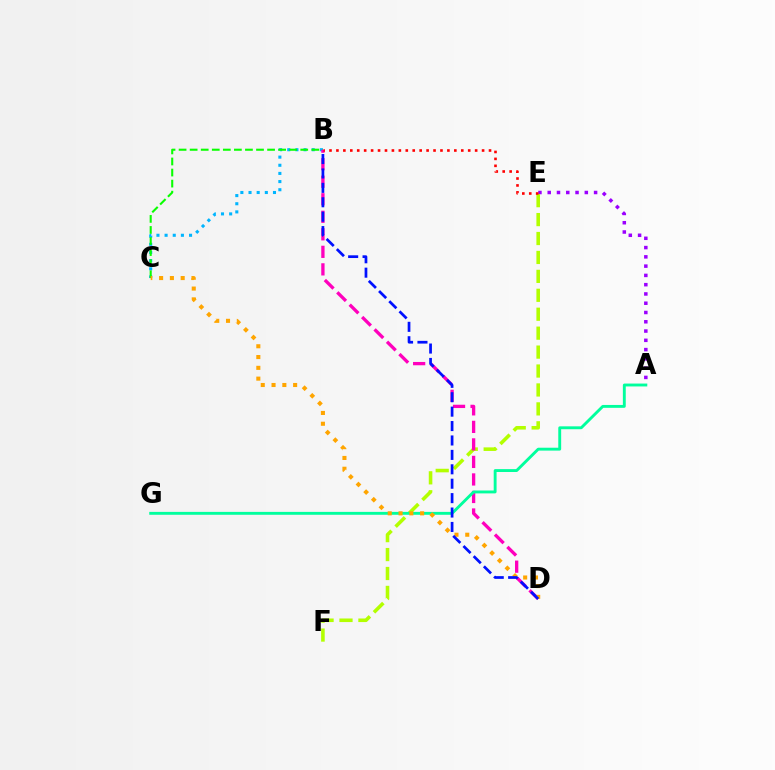{('A', 'E'): [{'color': '#9b00ff', 'line_style': 'dotted', 'thickness': 2.52}], ('B', 'C'): [{'color': '#00b5ff', 'line_style': 'dotted', 'thickness': 2.21}, {'color': '#08ff00', 'line_style': 'dashed', 'thickness': 1.5}], ('E', 'F'): [{'color': '#b3ff00', 'line_style': 'dashed', 'thickness': 2.57}], ('B', 'D'): [{'color': '#ff00bd', 'line_style': 'dashed', 'thickness': 2.38}, {'color': '#0010ff', 'line_style': 'dashed', 'thickness': 1.96}], ('A', 'G'): [{'color': '#00ff9d', 'line_style': 'solid', 'thickness': 2.08}], ('C', 'D'): [{'color': '#ffa500', 'line_style': 'dotted', 'thickness': 2.93}], ('B', 'E'): [{'color': '#ff0000', 'line_style': 'dotted', 'thickness': 1.88}]}